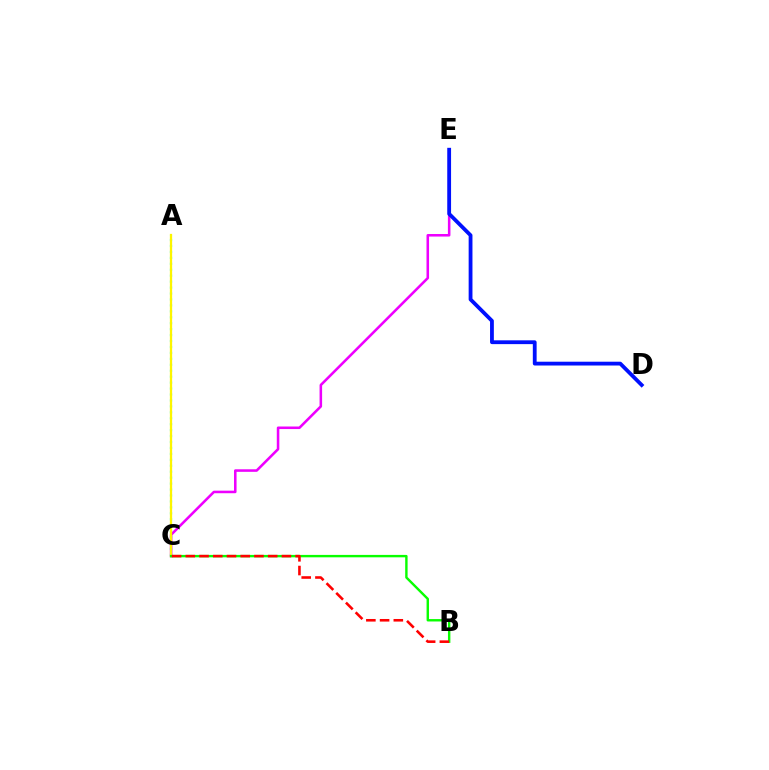{('C', 'E'): [{'color': '#ee00ff', 'line_style': 'solid', 'thickness': 1.84}], ('A', 'C'): [{'color': '#00fff6', 'line_style': 'dotted', 'thickness': 1.61}, {'color': '#fcf500', 'line_style': 'solid', 'thickness': 1.63}], ('D', 'E'): [{'color': '#0010ff', 'line_style': 'solid', 'thickness': 2.74}], ('B', 'C'): [{'color': '#08ff00', 'line_style': 'solid', 'thickness': 1.73}, {'color': '#ff0000', 'line_style': 'dashed', 'thickness': 1.87}]}